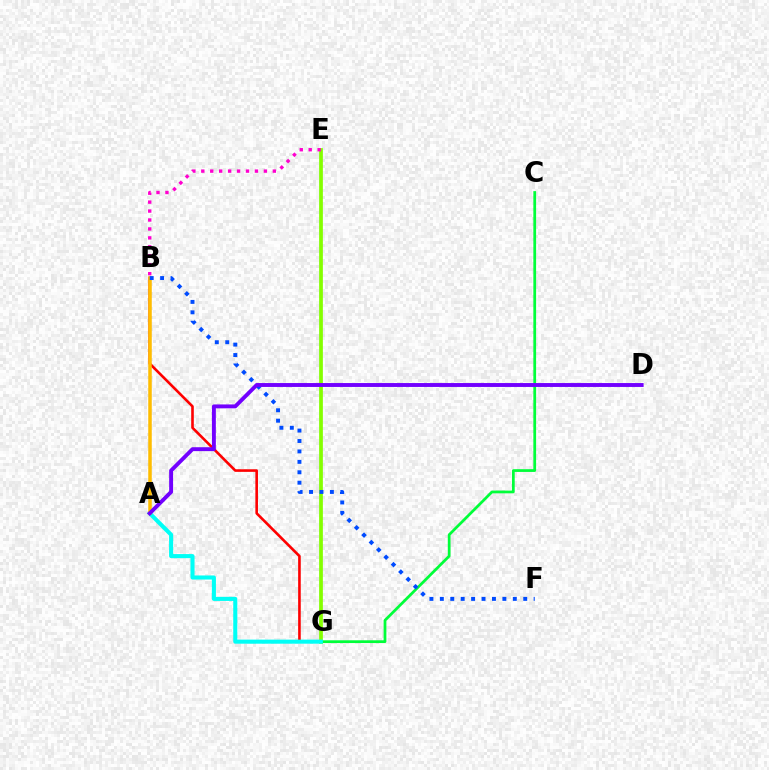{('B', 'G'): [{'color': '#ff0000', 'line_style': 'solid', 'thickness': 1.88}], ('E', 'G'): [{'color': '#84ff00', 'line_style': 'solid', 'thickness': 2.69}], ('C', 'G'): [{'color': '#00ff39', 'line_style': 'solid', 'thickness': 1.98}], ('B', 'E'): [{'color': '#ff00cf', 'line_style': 'dotted', 'thickness': 2.43}], ('A', 'G'): [{'color': '#00fff6', 'line_style': 'solid', 'thickness': 2.93}], ('A', 'B'): [{'color': '#ffbd00', 'line_style': 'solid', 'thickness': 2.52}], ('B', 'F'): [{'color': '#004bff', 'line_style': 'dotted', 'thickness': 2.83}], ('A', 'D'): [{'color': '#7200ff', 'line_style': 'solid', 'thickness': 2.81}]}